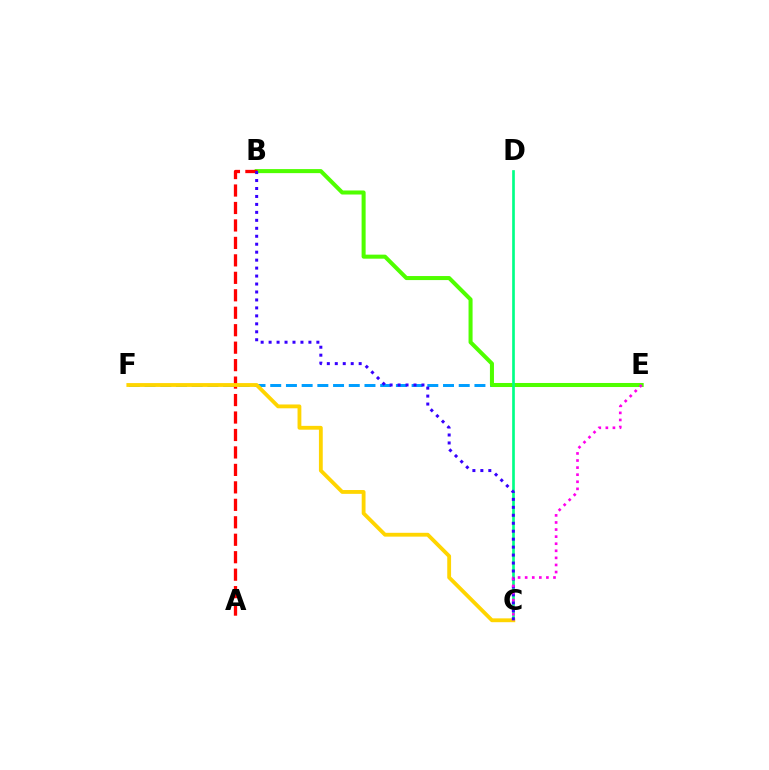{('E', 'F'): [{'color': '#009eff', 'line_style': 'dashed', 'thickness': 2.13}], ('B', 'E'): [{'color': '#4fff00', 'line_style': 'solid', 'thickness': 2.91}], ('A', 'B'): [{'color': '#ff0000', 'line_style': 'dashed', 'thickness': 2.37}], ('C', 'D'): [{'color': '#00ff86', 'line_style': 'solid', 'thickness': 1.92}], ('C', 'F'): [{'color': '#ffd500', 'line_style': 'solid', 'thickness': 2.75}], ('B', 'C'): [{'color': '#3700ff', 'line_style': 'dotted', 'thickness': 2.16}], ('C', 'E'): [{'color': '#ff00ed', 'line_style': 'dotted', 'thickness': 1.92}]}